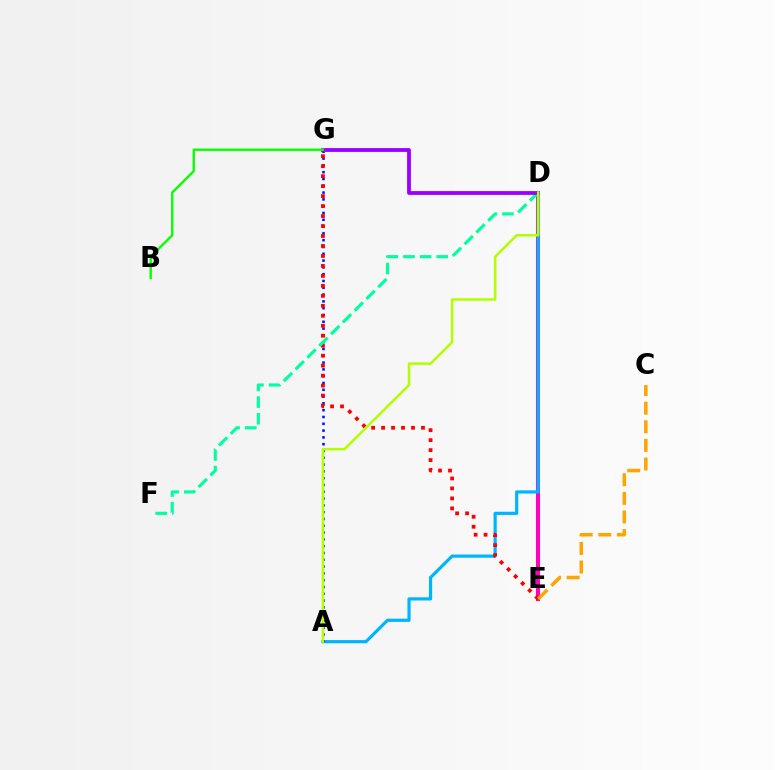{('D', 'E'): [{'color': '#ff00bd', 'line_style': 'solid', 'thickness': 2.93}], ('A', 'D'): [{'color': '#00b5ff', 'line_style': 'solid', 'thickness': 2.3}, {'color': '#b3ff00', 'line_style': 'solid', 'thickness': 1.82}], ('A', 'G'): [{'color': '#0010ff', 'line_style': 'dotted', 'thickness': 1.85}], ('E', 'G'): [{'color': '#ff0000', 'line_style': 'dotted', 'thickness': 2.71}], ('D', 'F'): [{'color': '#00ff9d', 'line_style': 'dashed', 'thickness': 2.26}], ('D', 'G'): [{'color': '#9b00ff', 'line_style': 'solid', 'thickness': 2.74}], ('B', 'G'): [{'color': '#08ff00', 'line_style': 'solid', 'thickness': 1.71}], ('C', 'E'): [{'color': '#ffa500', 'line_style': 'dashed', 'thickness': 2.53}]}